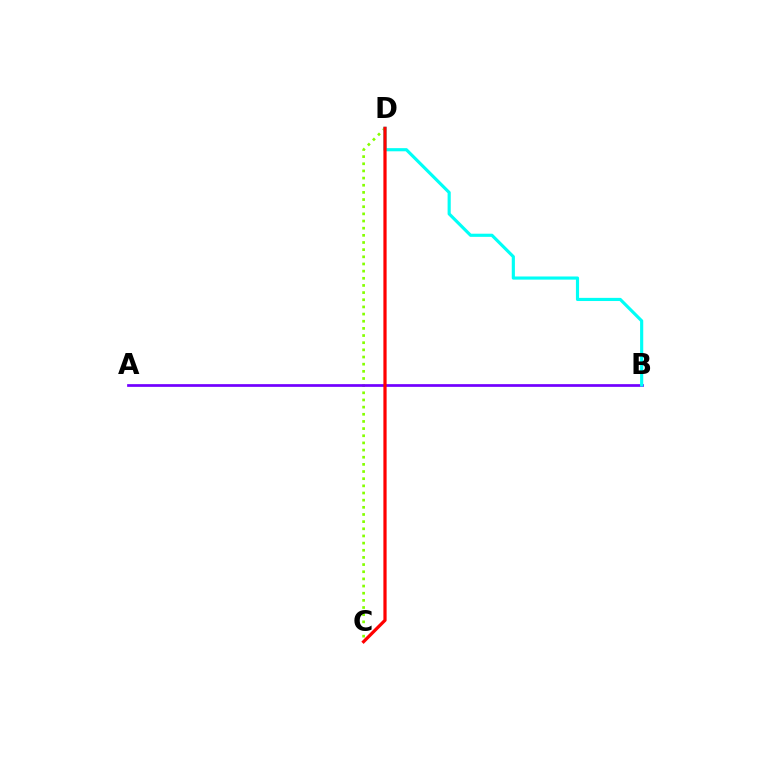{('C', 'D'): [{'color': '#84ff00', 'line_style': 'dotted', 'thickness': 1.94}, {'color': '#ff0000', 'line_style': 'solid', 'thickness': 2.32}], ('A', 'B'): [{'color': '#7200ff', 'line_style': 'solid', 'thickness': 1.96}], ('B', 'D'): [{'color': '#00fff6', 'line_style': 'solid', 'thickness': 2.27}]}